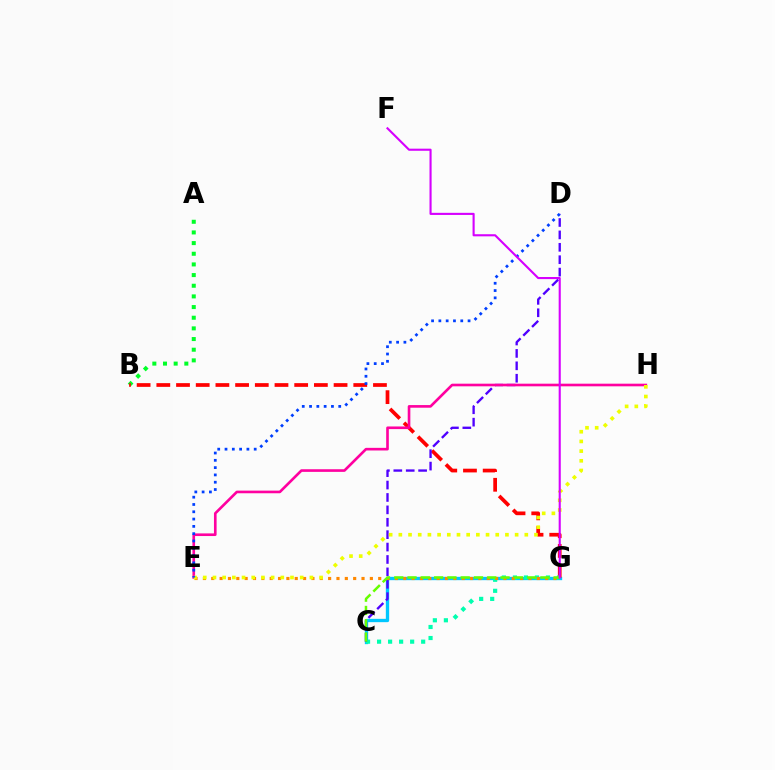{('C', 'G'): [{'color': '#00c7ff', 'line_style': 'solid', 'thickness': 2.4}, {'color': '#00ffaf', 'line_style': 'dotted', 'thickness': 3.0}, {'color': '#66ff00', 'line_style': 'dashed', 'thickness': 1.81}], ('A', 'B'): [{'color': '#00ff27', 'line_style': 'dotted', 'thickness': 2.9}], ('B', 'G'): [{'color': '#ff0000', 'line_style': 'dashed', 'thickness': 2.68}], ('C', 'D'): [{'color': '#4f00ff', 'line_style': 'dashed', 'thickness': 1.68}], ('E', 'H'): [{'color': '#ff00a0', 'line_style': 'solid', 'thickness': 1.9}, {'color': '#eeff00', 'line_style': 'dotted', 'thickness': 2.63}], ('E', 'G'): [{'color': '#ff8800', 'line_style': 'dotted', 'thickness': 2.27}], ('D', 'E'): [{'color': '#003fff', 'line_style': 'dotted', 'thickness': 1.98}], ('F', 'G'): [{'color': '#d600ff', 'line_style': 'solid', 'thickness': 1.52}]}